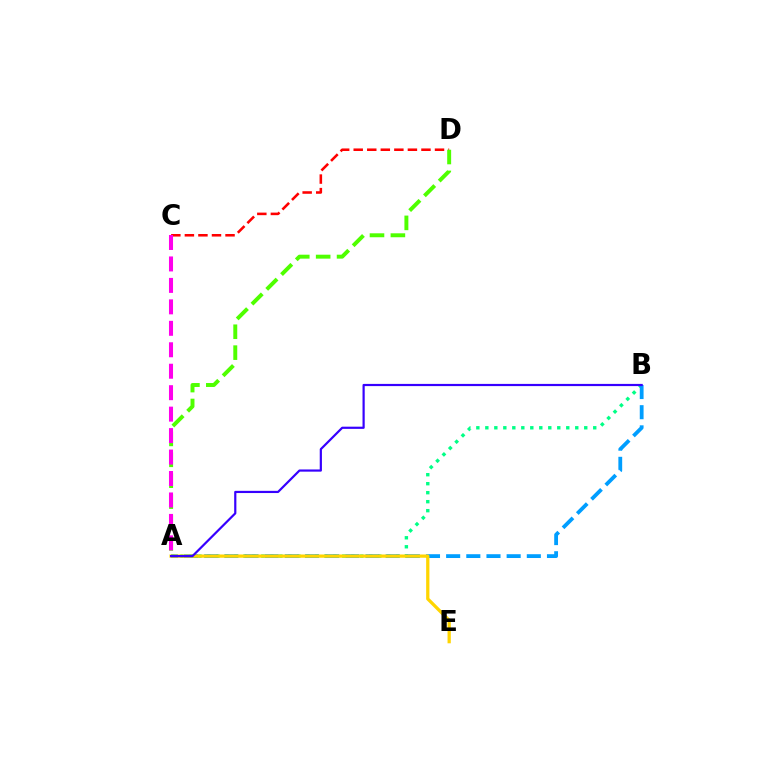{('C', 'D'): [{'color': '#ff0000', 'line_style': 'dashed', 'thickness': 1.84}], ('A', 'B'): [{'color': '#00ff86', 'line_style': 'dotted', 'thickness': 2.44}, {'color': '#009eff', 'line_style': 'dashed', 'thickness': 2.74}, {'color': '#3700ff', 'line_style': 'solid', 'thickness': 1.58}], ('A', 'E'): [{'color': '#ffd500', 'line_style': 'solid', 'thickness': 2.35}], ('A', 'D'): [{'color': '#4fff00', 'line_style': 'dashed', 'thickness': 2.84}], ('A', 'C'): [{'color': '#ff00ed', 'line_style': 'dashed', 'thickness': 2.91}]}